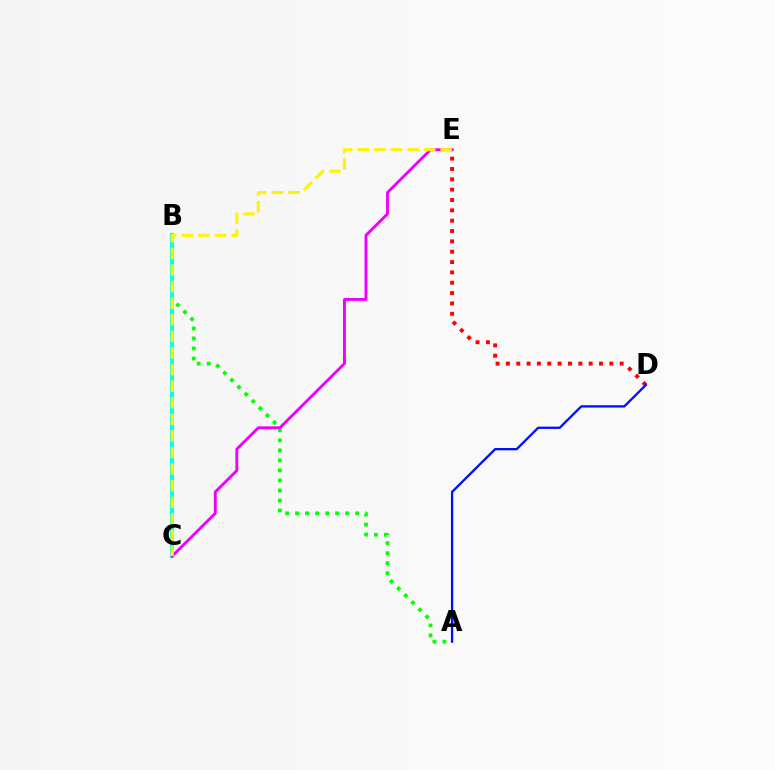{('A', 'B'): [{'color': '#08ff00', 'line_style': 'dotted', 'thickness': 2.72}], ('B', 'C'): [{'color': '#00fff6', 'line_style': 'solid', 'thickness': 2.97}], ('C', 'E'): [{'color': '#ee00ff', 'line_style': 'solid', 'thickness': 2.07}, {'color': '#fcf500', 'line_style': 'dashed', 'thickness': 2.25}], ('D', 'E'): [{'color': '#ff0000', 'line_style': 'dotted', 'thickness': 2.81}], ('A', 'D'): [{'color': '#0010ff', 'line_style': 'solid', 'thickness': 1.66}]}